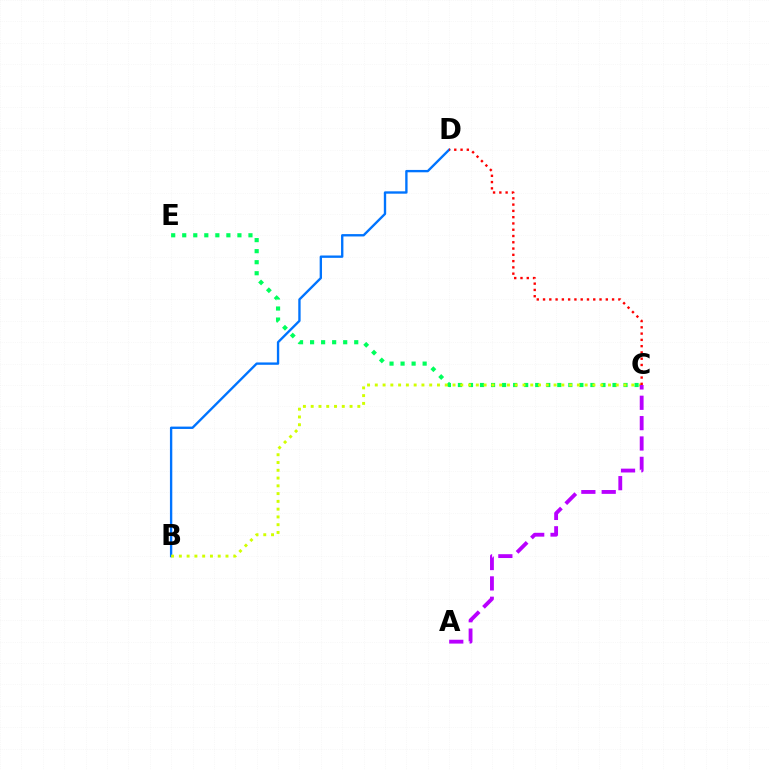{('C', 'E'): [{'color': '#00ff5c', 'line_style': 'dotted', 'thickness': 3.0}], ('B', 'D'): [{'color': '#0074ff', 'line_style': 'solid', 'thickness': 1.7}], ('B', 'C'): [{'color': '#d1ff00', 'line_style': 'dotted', 'thickness': 2.11}], ('C', 'D'): [{'color': '#ff0000', 'line_style': 'dotted', 'thickness': 1.71}], ('A', 'C'): [{'color': '#b900ff', 'line_style': 'dashed', 'thickness': 2.76}]}